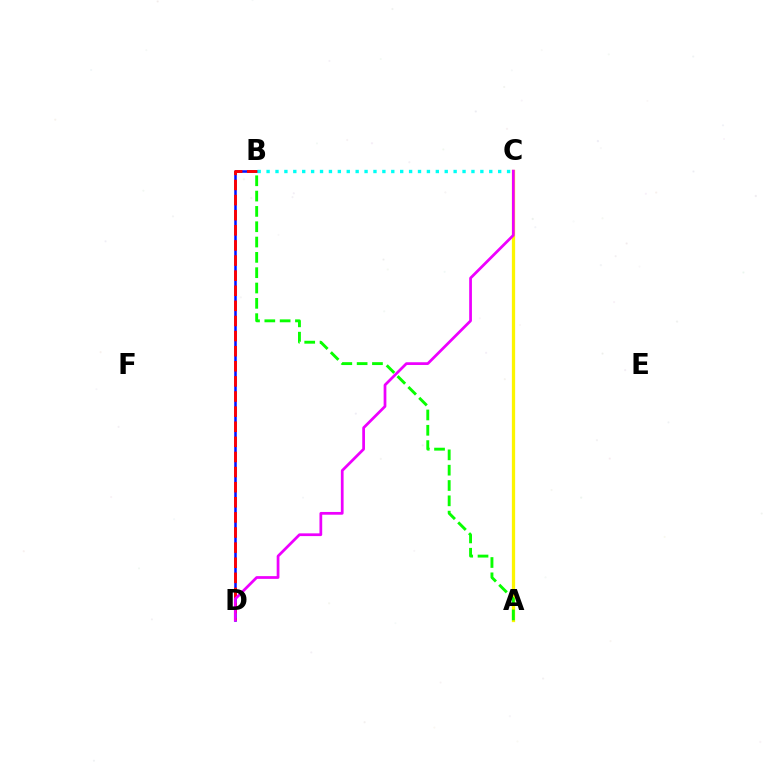{('A', 'C'): [{'color': '#fcf500', 'line_style': 'solid', 'thickness': 2.35}], ('B', 'D'): [{'color': '#0010ff', 'line_style': 'solid', 'thickness': 1.82}, {'color': '#ff0000', 'line_style': 'dashed', 'thickness': 2.05}], ('B', 'C'): [{'color': '#00fff6', 'line_style': 'dotted', 'thickness': 2.42}], ('A', 'B'): [{'color': '#08ff00', 'line_style': 'dashed', 'thickness': 2.08}], ('C', 'D'): [{'color': '#ee00ff', 'line_style': 'solid', 'thickness': 1.97}]}